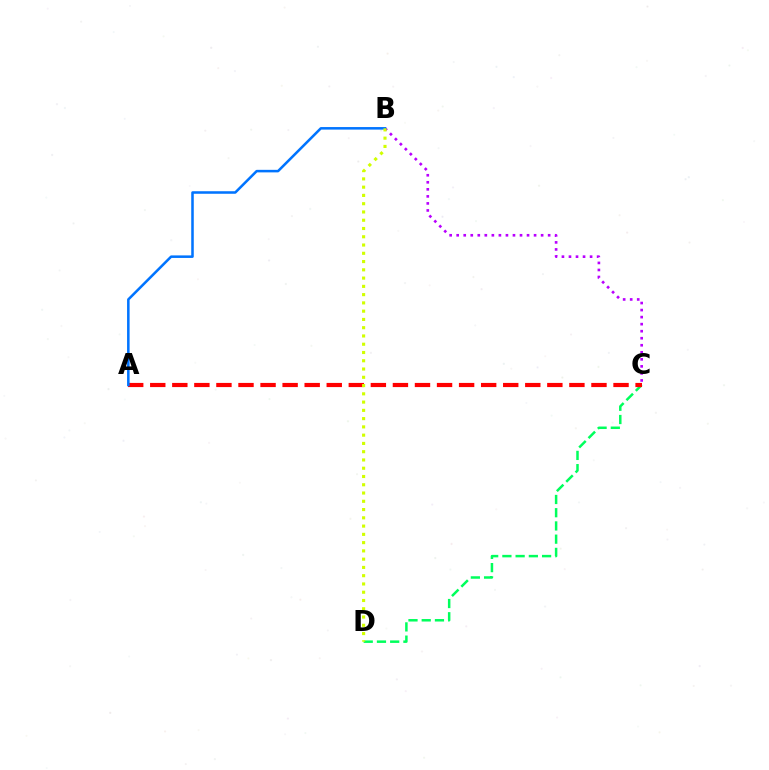{('C', 'D'): [{'color': '#00ff5c', 'line_style': 'dashed', 'thickness': 1.8}], ('B', 'C'): [{'color': '#b900ff', 'line_style': 'dotted', 'thickness': 1.91}], ('A', 'C'): [{'color': '#ff0000', 'line_style': 'dashed', 'thickness': 3.0}], ('A', 'B'): [{'color': '#0074ff', 'line_style': 'solid', 'thickness': 1.83}], ('B', 'D'): [{'color': '#d1ff00', 'line_style': 'dotted', 'thickness': 2.25}]}